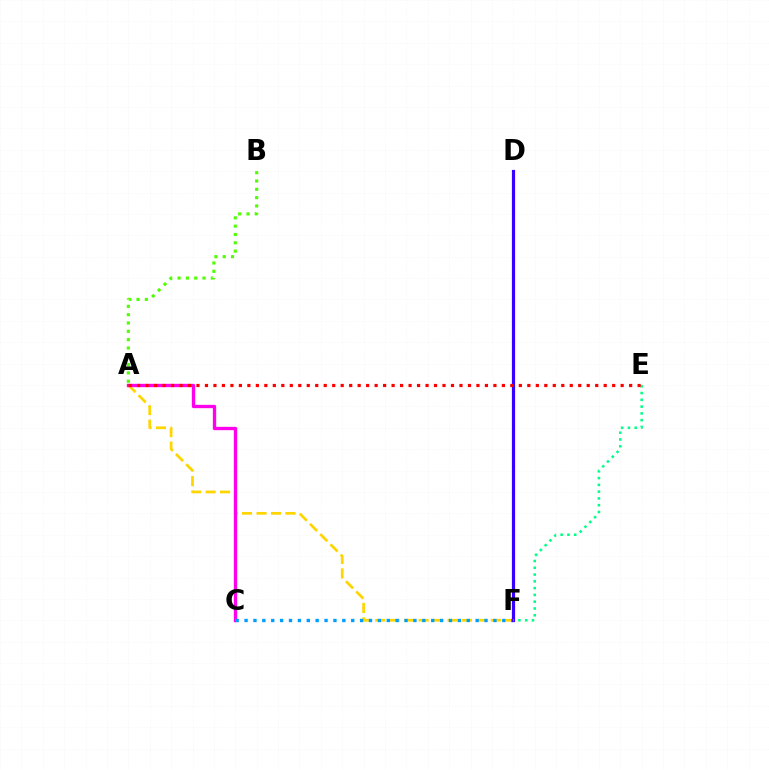{('A', 'F'): [{'color': '#ffd500', 'line_style': 'dashed', 'thickness': 1.96}], ('A', 'B'): [{'color': '#4fff00', 'line_style': 'dotted', 'thickness': 2.26}], ('A', 'C'): [{'color': '#ff00ed', 'line_style': 'solid', 'thickness': 2.41}], ('C', 'F'): [{'color': '#009eff', 'line_style': 'dotted', 'thickness': 2.41}], ('D', 'F'): [{'color': '#3700ff', 'line_style': 'solid', 'thickness': 2.3}], ('E', 'F'): [{'color': '#00ff86', 'line_style': 'dotted', 'thickness': 1.84}], ('A', 'E'): [{'color': '#ff0000', 'line_style': 'dotted', 'thickness': 2.31}]}